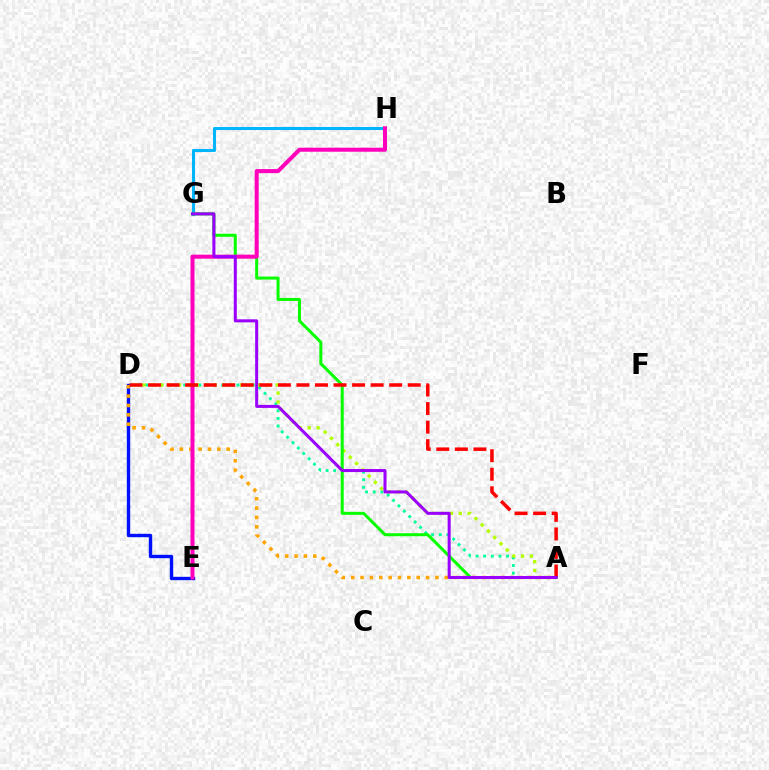{('D', 'E'): [{'color': '#0010ff', 'line_style': 'solid', 'thickness': 2.42}], ('G', 'H'): [{'color': '#00b5ff', 'line_style': 'solid', 'thickness': 2.19}], ('A', 'D'): [{'color': '#00ff9d', 'line_style': 'dotted', 'thickness': 2.07}, {'color': '#b3ff00', 'line_style': 'dotted', 'thickness': 2.41}, {'color': '#ffa500', 'line_style': 'dotted', 'thickness': 2.54}, {'color': '#ff0000', 'line_style': 'dashed', 'thickness': 2.52}], ('A', 'G'): [{'color': '#08ff00', 'line_style': 'solid', 'thickness': 2.17}, {'color': '#9b00ff', 'line_style': 'solid', 'thickness': 2.18}], ('E', 'H'): [{'color': '#ff00bd', 'line_style': 'solid', 'thickness': 2.89}]}